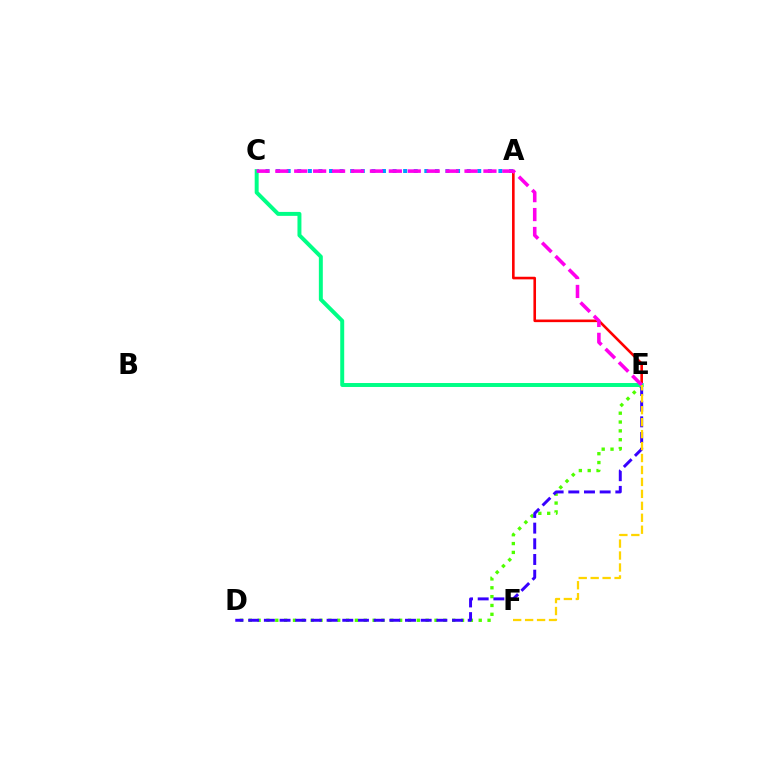{('D', 'E'): [{'color': '#4fff00', 'line_style': 'dotted', 'thickness': 2.4}, {'color': '#3700ff', 'line_style': 'dashed', 'thickness': 2.13}], ('A', 'E'): [{'color': '#ff0000', 'line_style': 'solid', 'thickness': 1.87}], ('A', 'C'): [{'color': '#009eff', 'line_style': 'dotted', 'thickness': 2.88}], ('C', 'E'): [{'color': '#00ff86', 'line_style': 'solid', 'thickness': 2.85}, {'color': '#ff00ed', 'line_style': 'dashed', 'thickness': 2.57}], ('E', 'F'): [{'color': '#ffd500', 'line_style': 'dashed', 'thickness': 1.62}]}